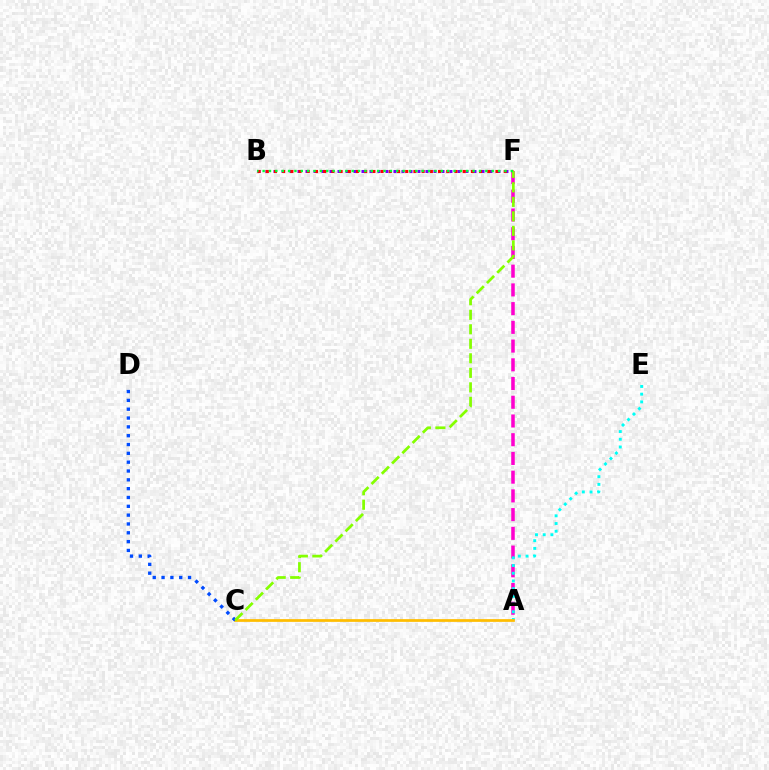{('A', 'F'): [{'color': '#ff00cf', 'line_style': 'dashed', 'thickness': 2.54}], ('A', 'E'): [{'color': '#00fff6', 'line_style': 'dotted', 'thickness': 2.09}], ('A', 'C'): [{'color': '#ffbd00', 'line_style': 'solid', 'thickness': 1.97}], ('C', 'D'): [{'color': '#004bff', 'line_style': 'dotted', 'thickness': 2.4}], ('B', 'F'): [{'color': '#7200ff', 'line_style': 'dotted', 'thickness': 2.17}, {'color': '#ff0000', 'line_style': 'dotted', 'thickness': 2.23}, {'color': '#00ff39', 'line_style': 'dotted', 'thickness': 1.73}], ('C', 'F'): [{'color': '#84ff00', 'line_style': 'dashed', 'thickness': 1.97}]}